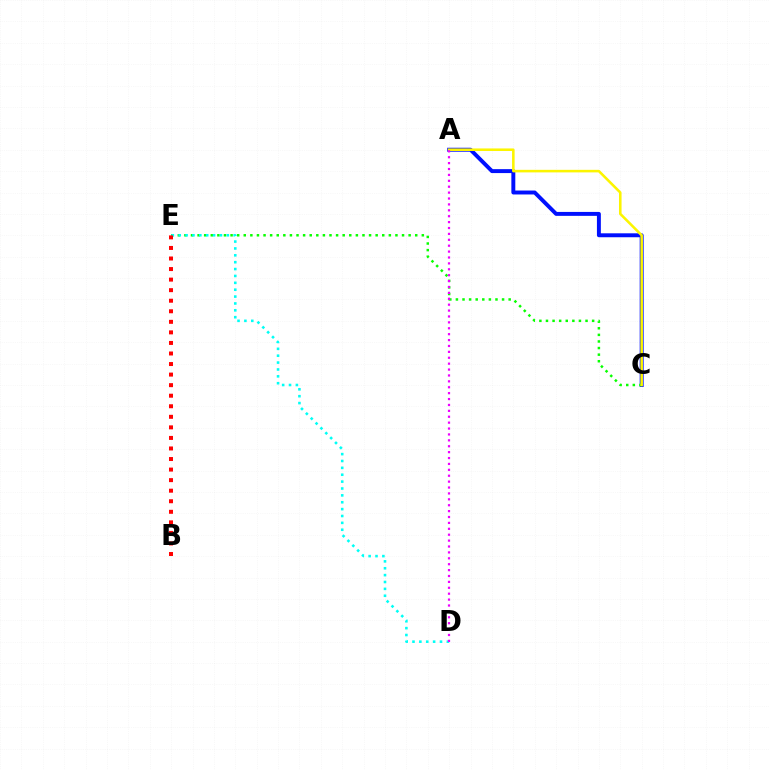{('A', 'C'): [{'color': '#0010ff', 'line_style': 'solid', 'thickness': 2.83}, {'color': '#fcf500', 'line_style': 'solid', 'thickness': 1.84}], ('C', 'E'): [{'color': '#08ff00', 'line_style': 'dotted', 'thickness': 1.79}], ('D', 'E'): [{'color': '#00fff6', 'line_style': 'dotted', 'thickness': 1.87}], ('B', 'E'): [{'color': '#ff0000', 'line_style': 'dotted', 'thickness': 2.87}], ('A', 'D'): [{'color': '#ee00ff', 'line_style': 'dotted', 'thickness': 1.6}]}